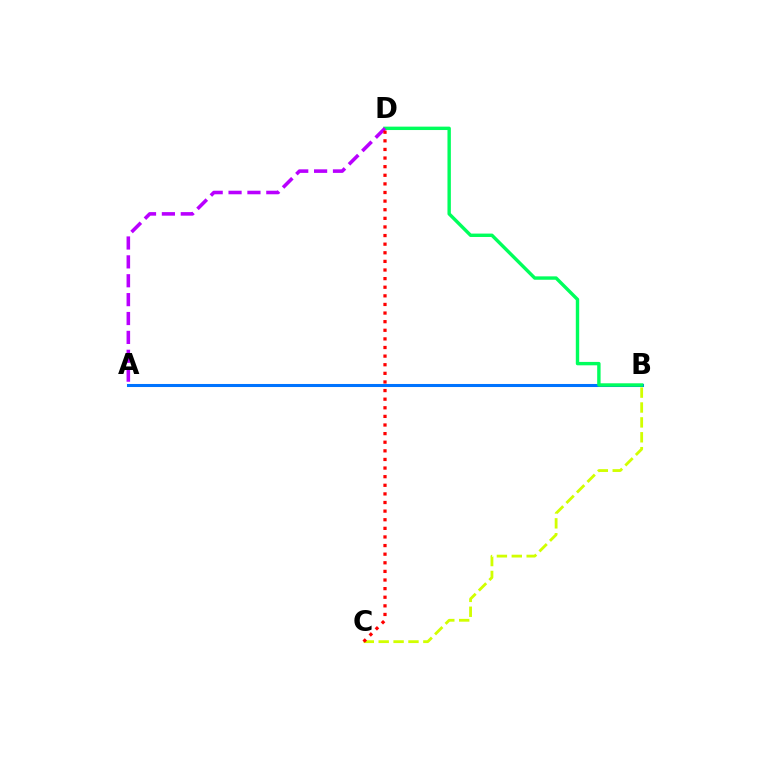{('A', 'B'): [{'color': '#0074ff', 'line_style': 'solid', 'thickness': 2.19}], ('B', 'C'): [{'color': '#d1ff00', 'line_style': 'dashed', 'thickness': 2.02}], ('B', 'D'): [{'color': '#00ff5c', 'line_style': 'solid', 'thickness': 2.45}], ('A', 'D'): [{'color': '#b900ff', 'line_style': 'dashed', 'thickness': 2.56}], ('C', 'D'): [{'color': '#ff0000', 'line_style': 'dotted', 'thickness': 2.34}]}